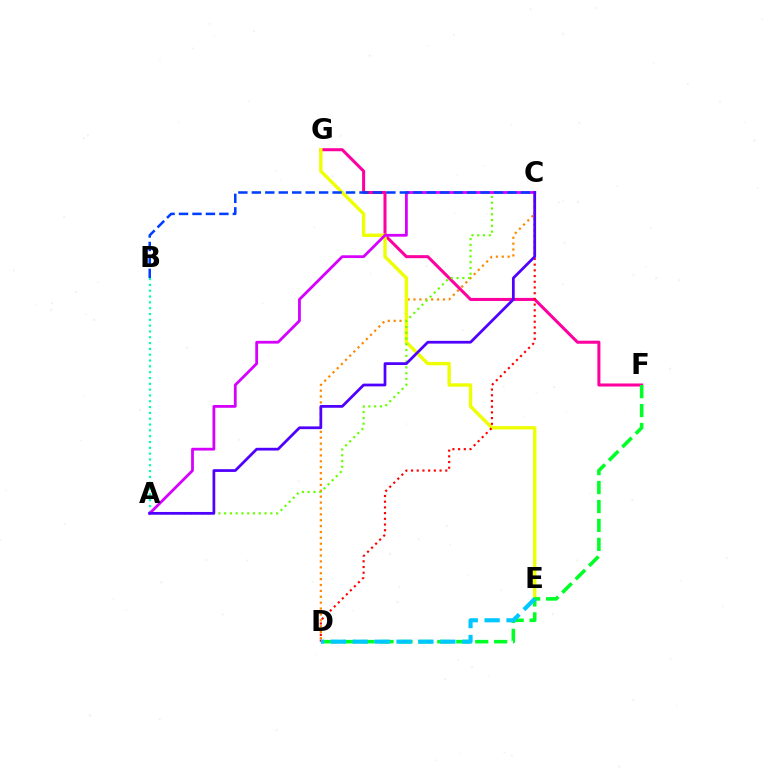{('C', 'D'): [{'color': '#ff8800', 'line_style': 'dotted', 'thickness': 1.6}, {'color': '#ff0000', 'line_style': 'dotted', 'thickness': 1.55}], ('F', 'G'): [{'color': '#ff00a0', 'line_style': 'solid', 'thickness': 2.19}], ('E', 'G'): [{'color': '#eeff00', 'line_style': 'solid', 'thickness': 2.43}], ('A', 'B'): [{'color': '#00ffaf', 'line_style': 'dotted', 'thickness': 1.58}], ('A', 'C'): [{'color': '#66ff00', 'line_style': 'dotted', 'thickness': 1.57}, {'color': '#d600ff', 'line_style': 'solid', 'thickness': 2.0}, {'color': '#4f00ff', 'line_style': 'solid', 'thickness': 1.98}], ('D', 'F'): [{'color': '#00ff27', 'line_style': 'dashed', 'thickness': 2.57}], ('B', 'C'): [{'color': '#003fff', 'line_style': 'dashed', 'thickness': 1.83}], ('D', 'E'): [{'color': '#00c7ff', 'line_style': 'dashed', 'thickness': 2.97}]}